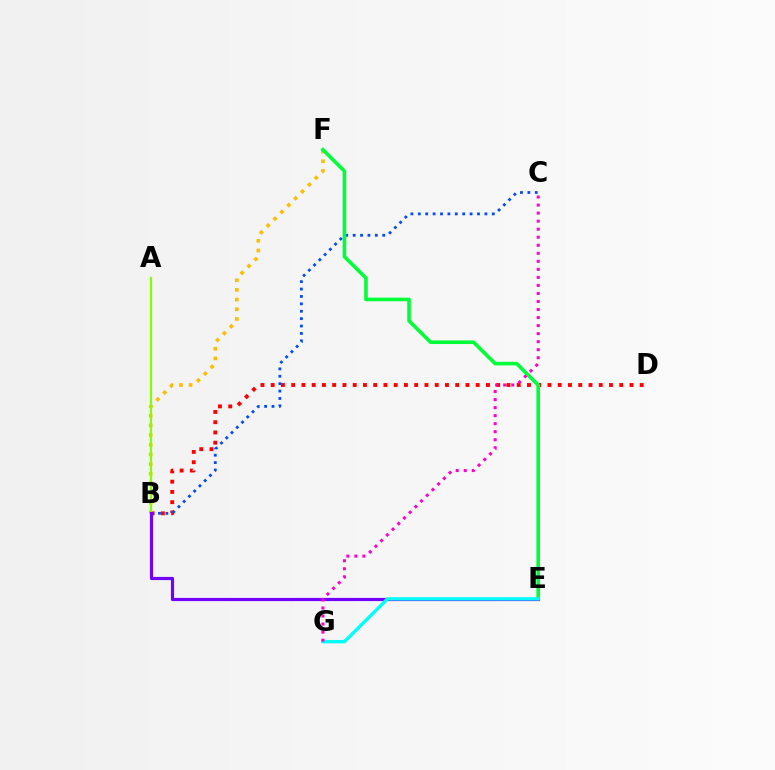{('B', 'D'): [{'color': '#ff0000', 'line_style': 'dotted', 'thickness': 2.79}], ('B', 'F'): [{'color': '#ffbd00', 'line_style': 'dotted', 'thickness': 2.63}], ('B', 'C'): [{'color': '#004bff', 'line_style': 'dotted', 'thickness': 2.01}], ('A', 'B'): [{'color': '#84ff00', 'line_style': 'solid', 'thickness': 1.61}], ('E', 'F'): [{'color': '#00ff39', 'line_style': 'solid', 'thickness': 2.6}], ('B', 'E'): [{'color': '#7200ff', 'line_style': 'solid', 'thickness': 2.28}], ('E', 'G'): [{'color': '#00fff6', 'line_style': 'solid', 'thickness': 2.43}], ('C', 'G'): [{'color': '#ff00cf', 'line_style': 'dotted', 'thickness': 2.18}]}